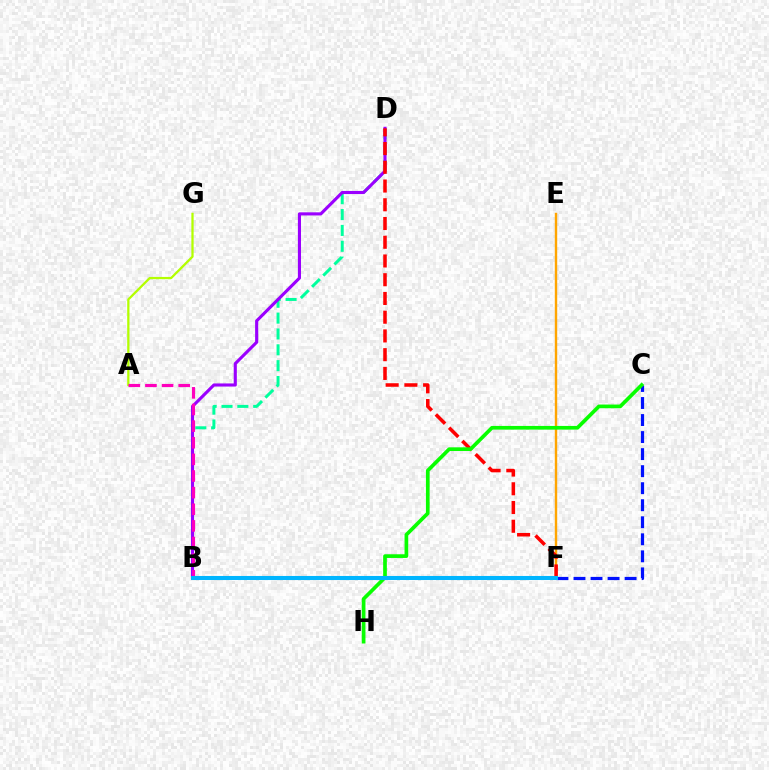{('B', 'D'): [{'color': '#00ff9d', 'line_style': 'dashed', 'thickness': 2.15}, {'color': '#9b00ff', 'line_style': 'solid', 'thickness': 2.24}], ('E', 'F'): [{'color': '#ffa500', 'line_style': 'solid', 'thickness': 1.73}], ('A', 'G'): [{'color': '#b3ff00', 'line_style': 'solid', 'thickness': 1.63}], ('C', 'F'): [{'color': '#0010ff', 'line_style': 'dashed', 'thickness': 2.31}], ('A', 'B'): [{'color': '#ff00bd', 'line_style': 'dashed', 'thickness': 2.26}], ('D', 'F'): [{'color': '#ff0000', 'line_style': 'dashed', 'thickness': 2.55}], ('C', 'H'): [{'color': '#08ff00', 'line_style': 'solid', 'thickness': 2.66}], ('B', 'F'): [{'color': '#00b5ff', 'line_style': 'solid', 'thickness': 2.92}]}